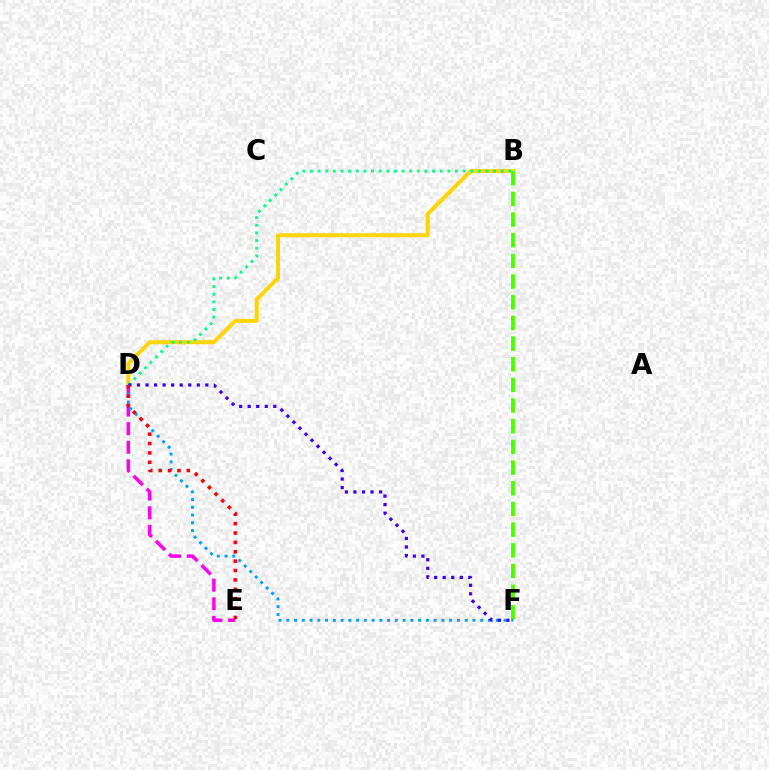{('B', 'D'): [{'color': '#ffd500', 'line_style': 'solid', 'thickness': 2.86}, {'color': '#00ff86', 'line_style': 'dotted', 'thickness': 2.07}], ('D', 'E'): [{'color': '#ff00ed', 'line_style': 'dashed', 'thickness': 2.53}, {'color': '#ff0000', 'line_style': 'dotted', 'thickness': 2.55}], ('B', 'F'): [{'color': '#4fff00', 'line_style': 'dashed', 'thickness': 2.81}], ('D', 'F'): [{'color': '#009eff', 'line_style': 'dotted', 'thickness': 2.11}, {'color': '#3700ff', 'line_style': 'dotted', 'thickness': 2.32}]}